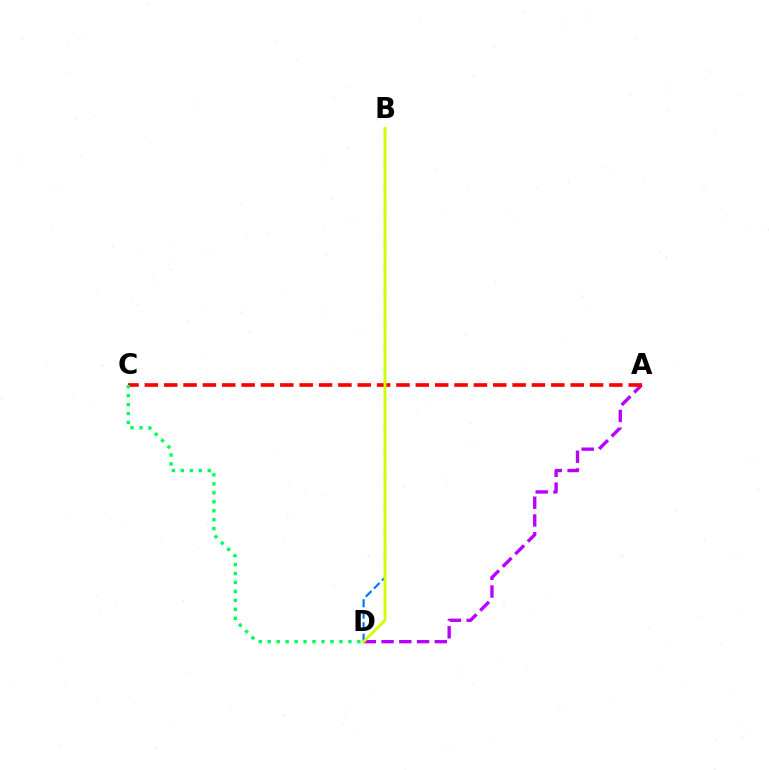{('B', 'D'): [{'color': '#0074ff', 'line_style': 'dashed', 'thickness': 1.56}, {'color': '#d1ff00', 'line_style': 'solid', 'thickness': 2.06}], ('A', 'D'): [{'color': '#b900ff', 'line_style': 'dashed', 'thickness': 2.41}], ('A', 'C'): [{'color': '#ff0000', 'line_style': 'dashed', 'thickness': 2.63}], ('C', 'D'): [{'color': '#00ff5c', 'line_style': 'dotted', 'thickness': 2.43}]}